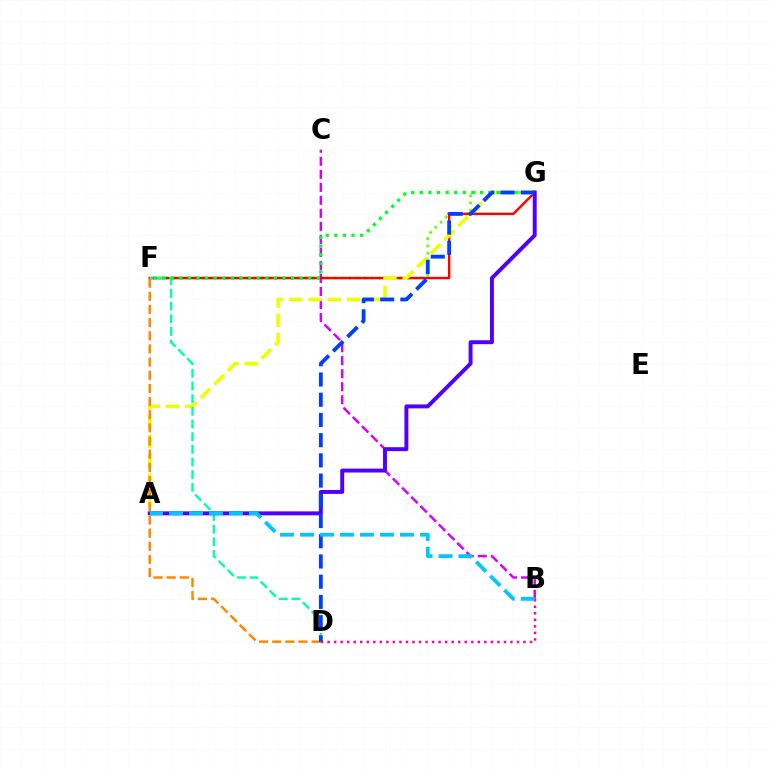{('F', 'G'): [{'color': '#66ff00', 'line_style': 'dotted', 'thickness': 1.99}, {'color': '#ff0000', 'line_style': 'solid', 'thickness': 1.75}, {'color': '#00ff27', 'line_style': 'dotted', 'thickness': 2.34}], ('B', 'C'): [{'color': '#d600ff', 'line_style': 'dashed', 'thickness': 1.77}], ('A', 'G'): [{'color': '#eeff00', 'line_style': 'dashed', 'thickness': 2.62}, {'color': '#4f00ff', 'line_style': 'solid', 'thickness': 2.83}], ('D', 'F'): [{'color': '#00ffaf', 'line_style': 'dashed', 'thickness': 1.72}, {'color': '#ff8800', 'line_style': 'dashed', 'thickness': 1.79}], ('B', 'D'): [{'color': '#ff00a0', 'line_style': 'dotted', 'thickness': 1.77}], ('D', 'G'): [{'color': '#003fff', 'line_style': 'dashed', 'thickness': 2.75}], ('A', 'B'): [{'color': '#00c7ff', 'line_style': 'dashed', 'thickness': 2.72}]}